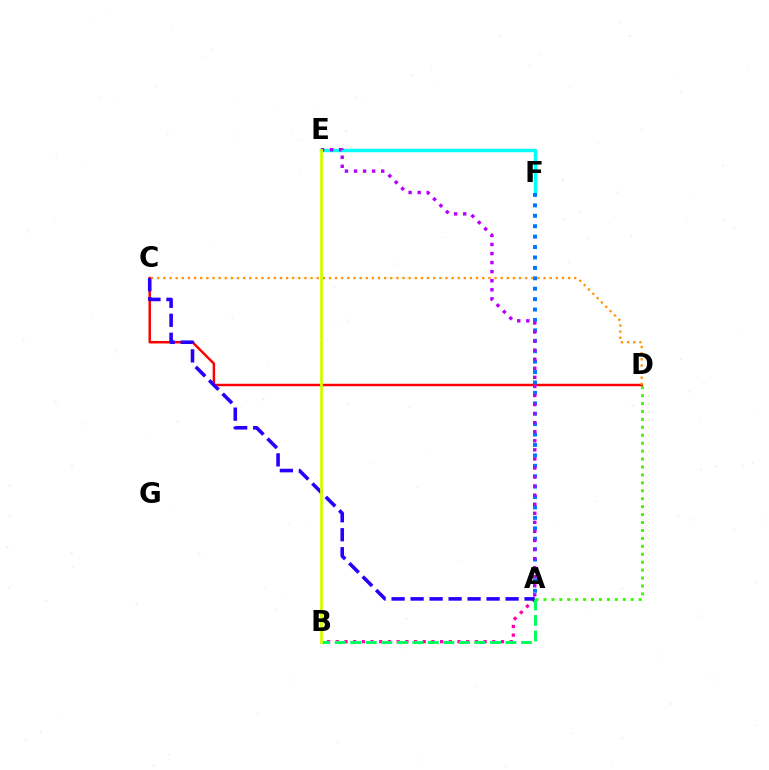{('E', 'F'): [{'color': '#00fff6', 'line_style': 'solid', 'thickness': 2.47}], ('A', 'D'): [{'color': '#3dff00', 'line_style': 'dotted', 'thickness': 2.16}], ('C', 'D'): [{'color': '#ff0000', 'line_style': 'solid', 'thickness': 1.78}, {'color': '#ff9400', 'line_style': 'dotted', 'thickness': 1.67}], ('A', 'B'): [{'color': '#ff00ac', 'line_style': 'dotted', 'thickness': 2.36}, {'color': '#00ff5c', 'line_style': 'dashed', 'thickness': 2.11}], ('A', 'F'): [{'color': '#0074ff', 'line_style': 'dotted', 'thickness': 2.83}], ('A', 'C'): [{'color': '#2500ff', 'line_style': 'dashed', 'thickness': 2.58}], ('A', 'E'): [{'color': '#b900ff', 'line_style': 'dotted', 'thickness': 2.46}], ('B', 'E'): [{'color': '#d1ff00', 'line_style': 'solid', 'thickness': 2.01}]}